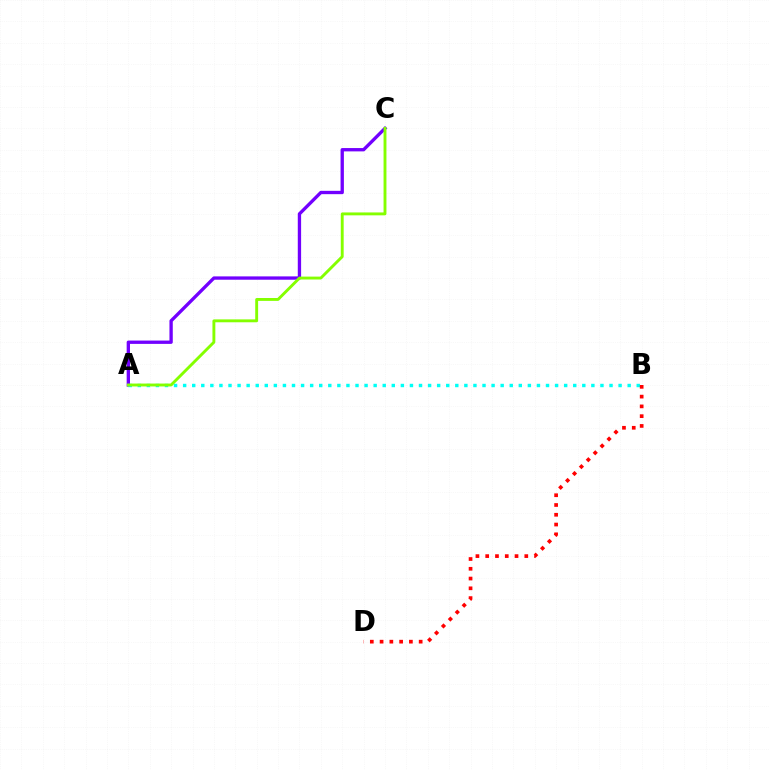{('A', 'C'): [{'color': '#7200ff', 'line_style': 'solid', 'thickness': 2.4}, {'color': '#84ff00', 'line_style': 'solid', 'thickness': 2.08}], ('A', 'B'): [{'color': '#00fff6', 'line_style': 'dotted', 'thickness': 2.46}], ('B', 'D'): [{'color': '#ff0000', 'line_style': 'dotted', 'thickness': 2.65}]}